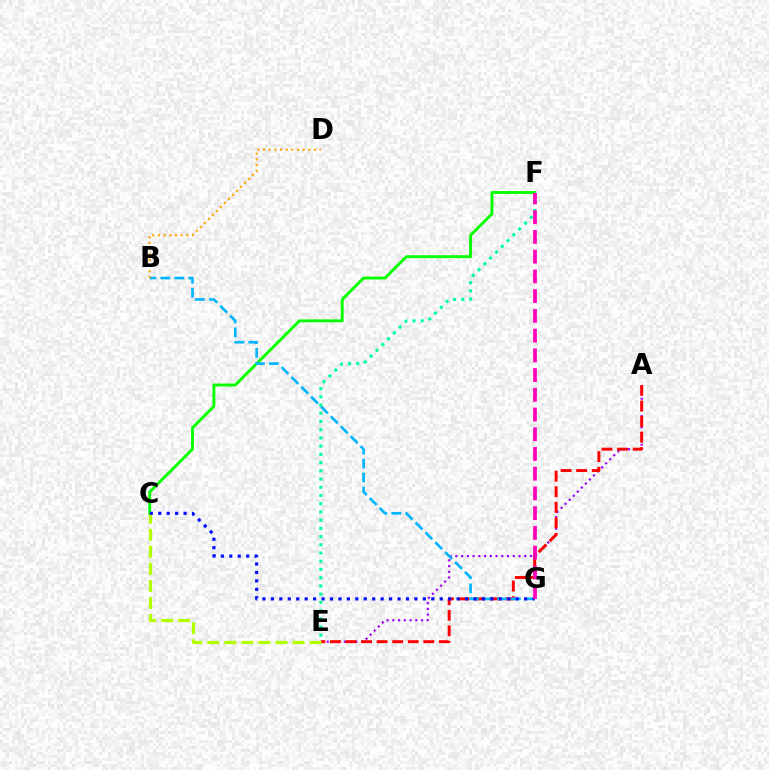{('C', 'F'): [{'color': '#08ff00', 'line_style': 'solid', 'thickness': 2.1}], ('A', 'E'): [{'color': '#9b00ff', 'line_style': 'dotted', 'thickness': 1.56}, {'color': '#ff0000', 'line_style': 'dashed', 'thickness': 2.12}], ('B', 'G'): [{'color': '#00b5ff', 'line_style': 'dashed', 'thickness': 1.9}], ('B', 'D'): [{'color': '#ffa500', 'line_style': 'dotted', 'thickness': 1.54}], ('C', 'E'): [{'color': '#b3ff00', 'line_style': 'dashed', 'thickness': 2.32}], ('C', 'G'): [{'color': '#0010ff', 'line_style': 'dotted', 'thickness': 2.29}], ('E', 'F'): [{'color': '#00ff9d', 'line_style': 'dotted', 'thickness': 2.23}], ('F', 'G'): [{'color': '#ff00bd', 'line_style': 'dashed', 'thickness': 2.68}]}